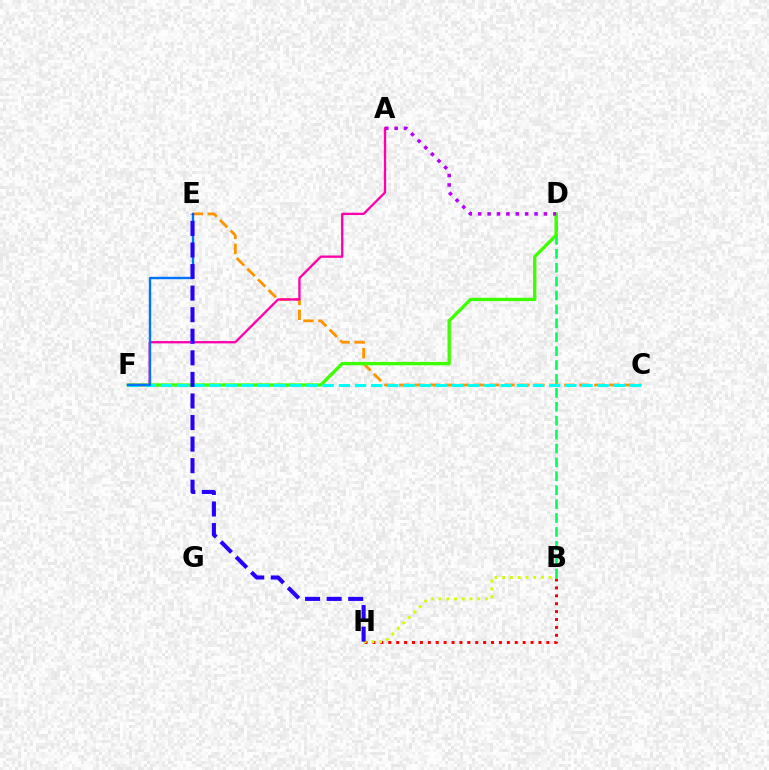{('B', 'H'): [{'color': '#ff0000', 'line_style': 'dotted', 'thickness': 2.15}, {'color': '#d1ff00', 'line_style': 'dotted', 'thickness': 2.1}], ('B', 'D'): [{'color': '#00ff5c', 'line_style': 'dashed', 'thickness': 1.89}], ('C', 'E'): [{'color': '#ff9400', 'line_style': 'dashed', 'thickness': 2.04}], ('D', 'F'): [{'color': '#3dff00', 'line_style': 'solid', 'thickness': 2.39}], ('A', 'F'): [{'color': '#ff00ac', 'line_style': 'solid', 'thickness': 1.67}], ('C', 'F'): [{'color': '#00fff6', 'line_style': 'dashed', 'thickness': 2.2}], ('E', 'F'): [{'color': '#0074ff', 'line_style': 'solid', 'thickness': 1.72}], ('A', 'D'): [{'color': '#b900ff', 'line_style': 'dotted', 'thickness': 2.55}], ('E', 'H'): [{'color': '#2500ff', 'line_style': 'dashed', 'thickness': 2.93}]}